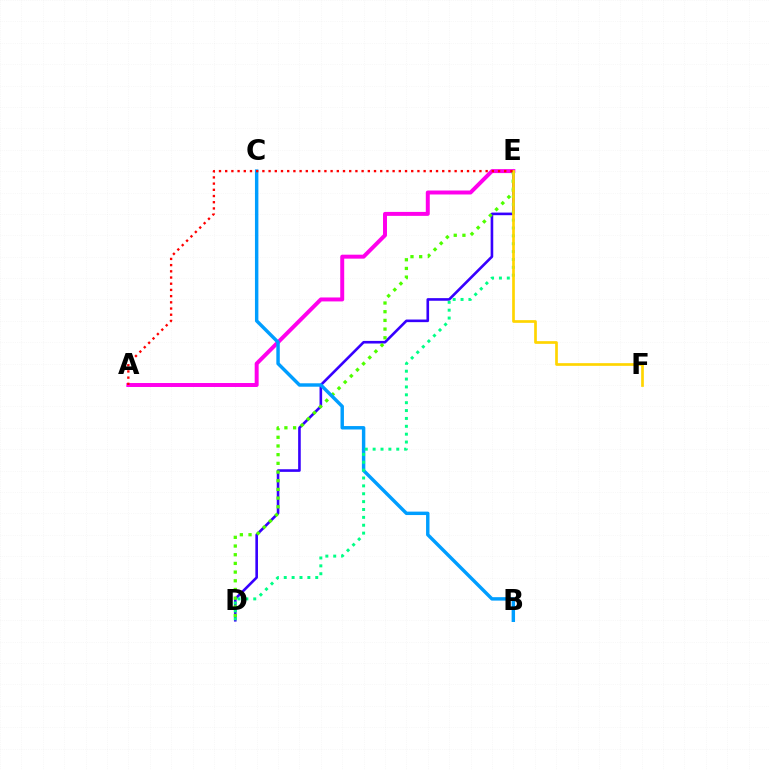{('D', 'E'): [{'color': '#3700ff', 'line_style': 'solid', 'thickness': 1.88}, {'color': '#4fff00', 'line_style': 'dotted', 'thickness': 2.36}, {'color': '#00ff86', 'line_style': 'dotted', 'thickness': 2.14}], ('A', 'E'): [{'color': '#ff00ed', 'line_style': 'solid', 'thickness': 2.85}, {'color': '#ff0000', 'line_style': 'dotted', 'thickness': 1.68}], ('B', 'C'): [{'color': '#009eff', 'line_style': 'solid', 'thickness': 2.47}], ('E', 'F'): [{'color': '#ffd500', 'line_style': 'solid', 'thickness': 1.94}]}